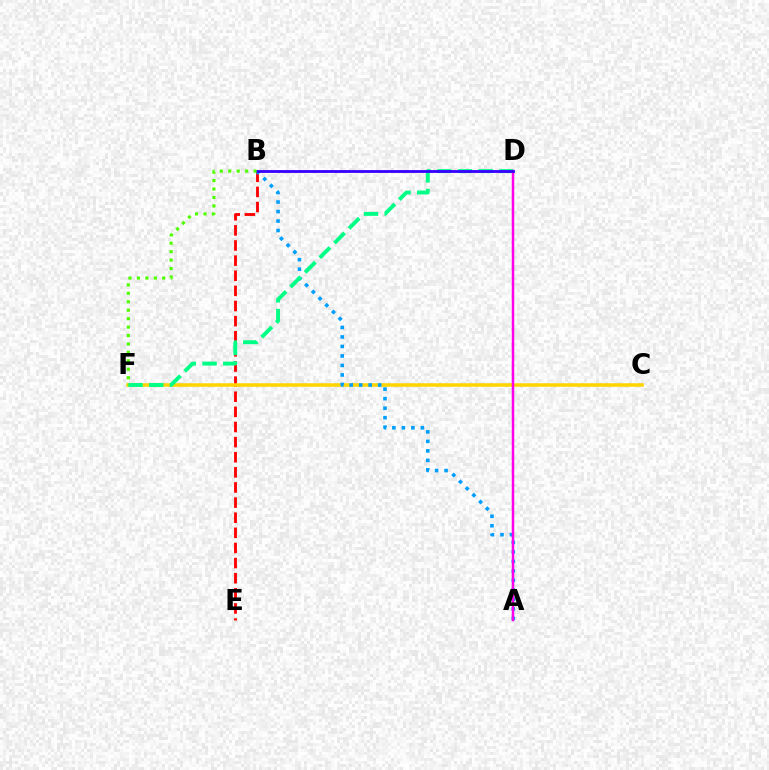{('B', 'E'): [{'color': '#ff0000', 'line_style': 'dashed', 'thickness': 2.05}], ('C', 'F'): [{'color': '#ffd500', 'line_style': 'solid', 'thickness': 2.53}], ('A', 'B'): [{'color': '#009eff', 'line_style': 'dotted', 'thickness': 2.58}], ('D', 'F'): [{'color': '#00ff86', 'line_style': 'dashed', 'thickness': 2.81}], ('A', 'D'): [{'color': '#ff00ed', 'line_style': 'solid', 'thickness': 1.79}], ('B', 'D'): [{'color': '#3700ff', 'line_style': 'solid', 'thickness': 2.03}], ('B', 'F'): [{'color': '#4fff00', 'line_style': 'dotted', 'thickness': 2.29}]}